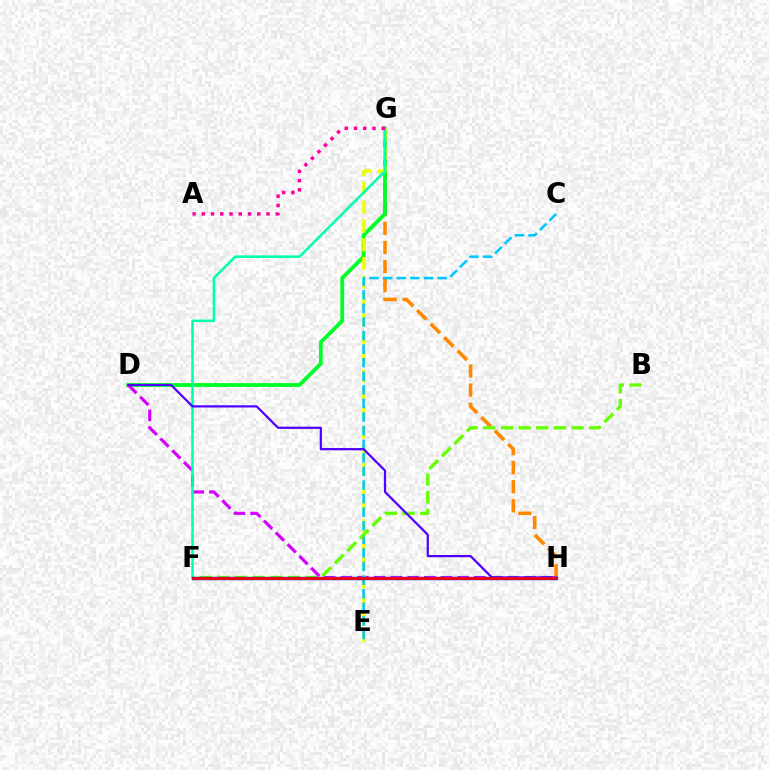{('G', 'H'): [{'color': '#ff8800', 'line_style': 'dashed', 'thickness': 2.59}], ('D', 'G'): [{'color': '#00ff27', 'line_style': 'solid', 'thickness': 2.75}], ('D', 'H'): [{'color': '#d600ff', 'line_style': 'dashed', 'thickness': 2.27}, {'color': '#4f00ff', 'line_style': 'solid', 'thickness': 1.6}], ('E', 'G'): [{'color': '#eeff00', 'line_style': 'dashed', 'thickness': 2.55}], ('C', 'E'): [{'color': '#00c7ff', 'line_style': 'dashed', 'thickness': 1.85}], ('B', 'F'): [{'color': '#66ff00', 'line_style': 'dashed', 'thickness': 2.4}], ('F', 'G'): [{'color': '#00ffaf', 'line_style': 'solid', 'thickness': 1.82}], ('A', 'G'): [{'color': '#ff00a0', 'line_style': 'dotted', 'thickness': 2.51}], ('F', 'H'): [{'color': '#003fff', 'line_style': 'solid', 'thickness': 2.47}, {'color': '#ff0000', 'line_style': 'solid', 'thickness': 1.94}]}